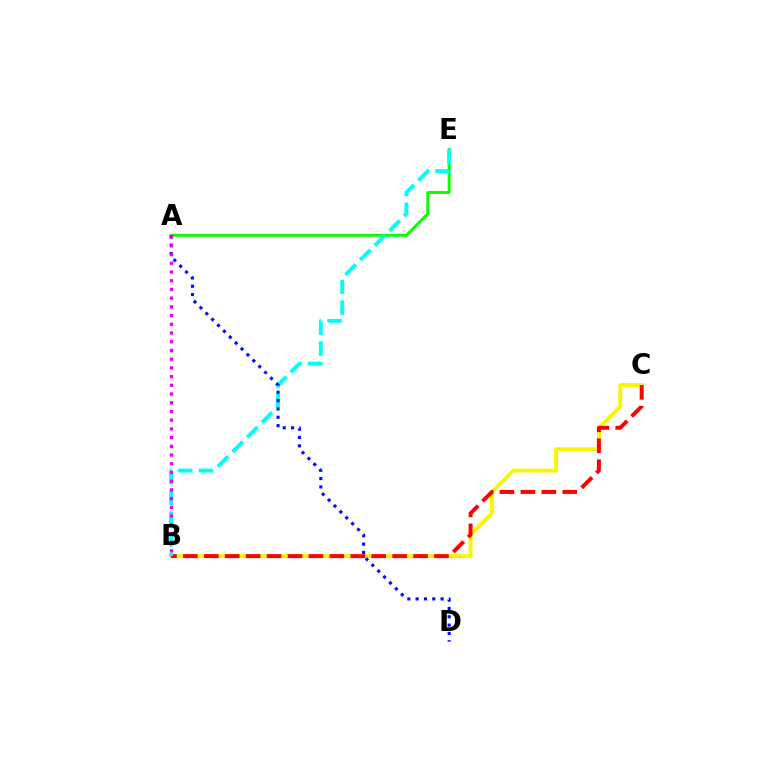{('B', 'C'): [{'color': '#fcf500', 'line_style': 'solid', 'thickness': 2.8}, {'color': '#ff0000', 'line_style': 'dashed', 'thickness': 2.84}], ('A', 'E'): [{'color': '#08ff00', 'line_style': 'solid', 'thickness': 2.12}], ('B', 'E'): [{'color': '#00fff6', 'line_style': 'dashed', 'thickness': 2.82}], ('A', 'D'): [{'color': '#0010ff', 'line_style': 'dotted', 'thickness': 2.26}], ('A', 'B'): [{'color': '#ee00ff', 'line_style': 'dotted', 'thickness': 2.37}]}